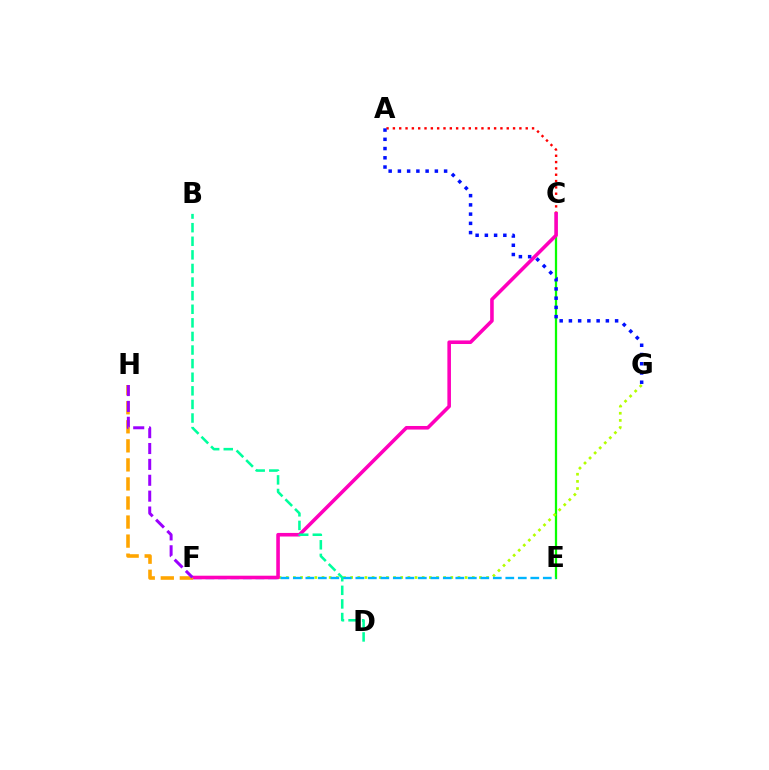{('C', 'E'): [{'color': '#08ff00', 'line_style': 'solid', 'thickness': 1.63}], ('F', 'G'): [{'color': '#b3ff00', 'line_style': 'dotted', 'thickness': 1.94}], ('E', 'F'): [{'color': '#00b5ff', 'line_style': 'dashed', 'thickness': 1.7}], ('A', 'C'): [{'color': '#ff0000', 'line_style': 'dotted', 'thickness': 1.72}], ('C', 'F'): [{'color': '#ff00bd', 'line_style': 'solid', 'thickness': 2.58}], ('B', 'D'): [{'color': '#00ff9d', 'line_style': 'dashed', 'thickness': 1.85}], ('F', 'H'): [{'color': '#ffa500', 'line_style': 'dashed', 'thickness': 2.59}, {'color': '#9b00ff', 'line_style': 'dashed', 'thickness': 2.16}], ('A', 'G'): [{'color': '#0010ff', 'line_style': 'dotted', 'thickness': 2.51}]}